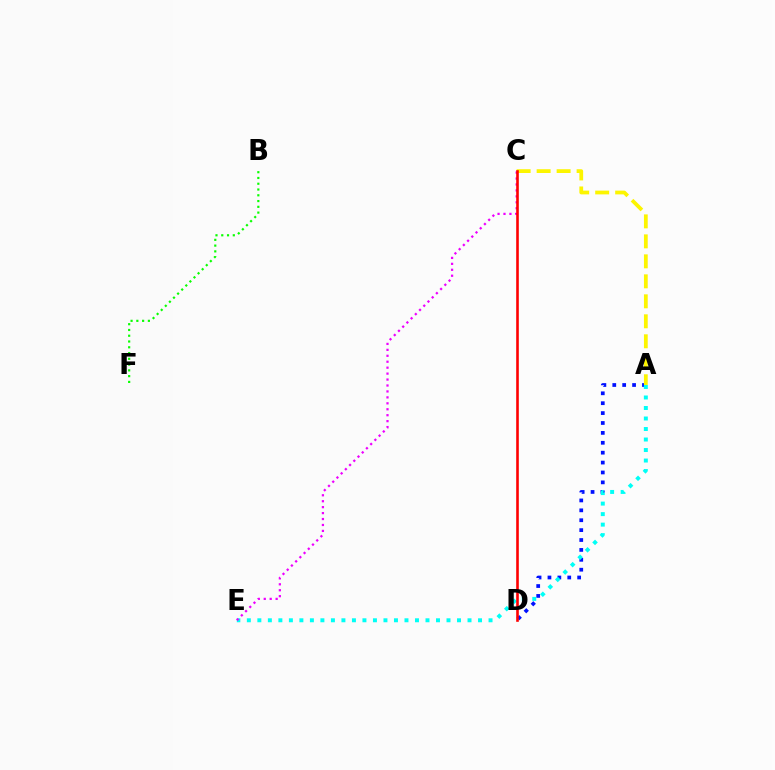{('B', 'F'): [{'color': '#08ff00', 'line_style': 'dotted', 'thickness': 1.57}], ('A', 'D'): [{'color': '#0010ff', 'line_style': 'dotted', 'thickness': 2.69}], ('A', 'C'): [{'color': '#fcf500', 'line_style': 'dashed', 'thickness': 2.72}], ('A', 'E'): [{'color': '#00fff6', 'line_style': 'dotted', 'thickness': 2.86}], ('C', 'E'): [{'color': '#ee00ff', 'line_style': 'dotted', 'thickness': 1.61}], ('C', 'D'): [{'color': '#ff0000', 'line_style': 'solid', 'thickness': 1.89}]}